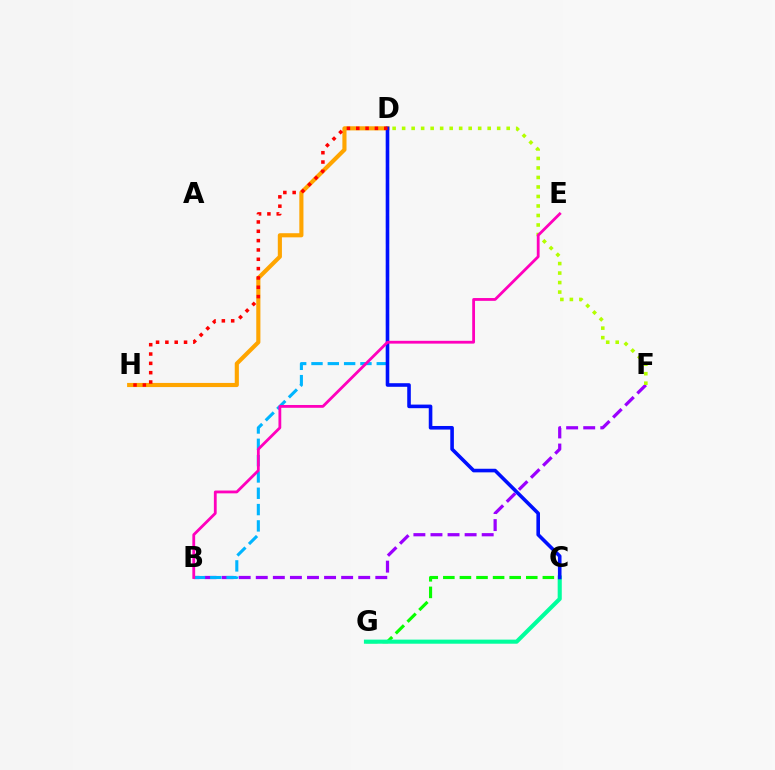{('C', 'G'): [{'color': '#08ff00', 'line_style': 'dashed', 'thickness': 2.25}, {'color': '#00ff9d', 'line_style': 'solid', 'thickness': 2.95}], ('B', 'F'): [{'color': '#9b00ff', 'line_style': 'dashed', 'thickness': 2.32}], ('D', 'H'): [{'color': '#ffa500', 'line_style': 'solid', 'thickness': 2.97}, {'color': '#ff0000', 'line_style': 'dotted', 'thickness': 2.53}], ('B', 'D'): [{'color': '#00b5ff', 'line_style': 'dashed', 'thickness': 2.22}], ('D', 'F'): [{'color': '#b3ff00', 'line_style': 'dotted', 'thickness': 2.58}], ('C', 'D'): [{'color': '#0010ff', 'line_style': 'solid', 'thickness': 2.59}], ('B', 'E'): [{'color': '#ff00bd', 'line_style': 'solid', 'thickness': 2.02}]}